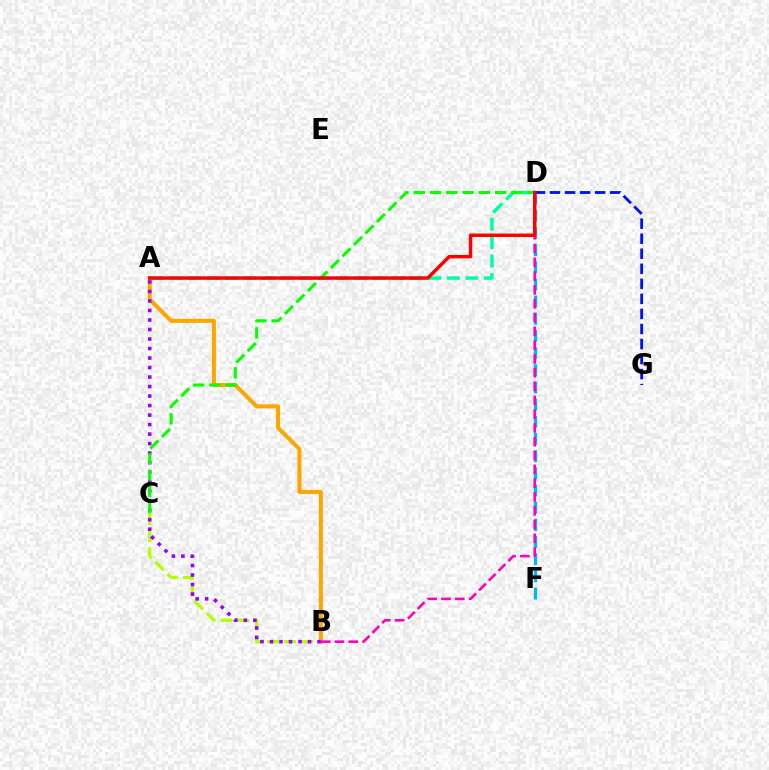{('A', 'B'): [{'color': '#ffa500', 'line_style': 'solid', 'thickness': 2.9}, {'color': '#9b00ff', 'line_style': 'dotted', 'thickness': 2.58}], ('A', 'D'): [{'color': '#00ff9d', 'line_style': 'dashed', 'thickness': 2.51}, {'color': '#ff0000', 'line_style': 'solid', 'thickness': 2.48}], ('D', 'G'): [{'color': '#0010ff', 'line_style': 'dashed', 'thickness': 2.04}], ('B', 'C'): [{'color': '#b3ff00', 'line_style': 'dashed', 'thickness': 2.31}], ('D', 'F'): [{'color': '#00b5ff', 'line_style': 'dashed', 'thickness': 2.33}], ('C', 'D'): [{'color': '#08ff00', 'line_style': 'dashed', 'thickness': 2.21}], ('B', 'D'): [{'color': '#ff00bd', 'line_style': 'dashed', 'thickness': 1.88}]}